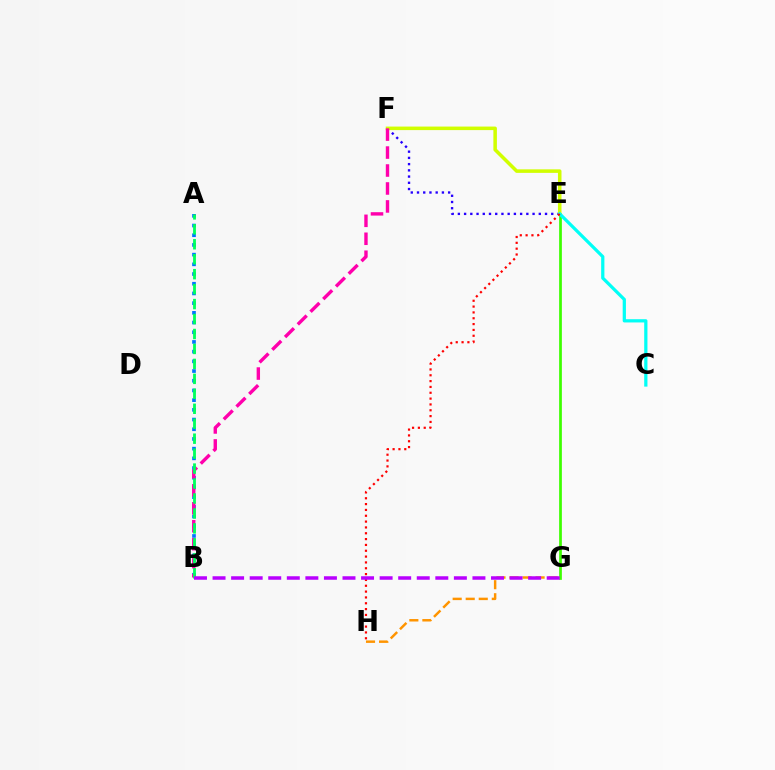{('E', 'G'): [{'color': '#3dff00', 'line_style': 'solid', 'thickness': 1.96}], ('E', 'F'): [{'color': '#2500ff', 'line_style': 'dotted', 'thickness': 1.69}, {'color': '#d1ff00', 'line_style': 'solid', 'thickness': 2.54}], ('A', 'B'): [{'color': '#0074ff', 'line_style': 'dotted', 'thickness': 2.64}, {'color': '#00ff5c', 'line_style': 'dashed', 'thickness': 2.03}], ('B', 'F'): [{'color': '#ff00ac', 'line_style': 'dashed', 'thickness': 2.44}], ('C', 'E'): [{'color': '#00fff6', 'line_style': 'solid', 'thickness': 2.33}], ('G', 'H'): [{'color': '#ff9400', 'line_style': 'dashed', 'thickness': 1.77}], ('E', 'H'): [{'color': '#ff0000', 'line_style': 'dotted', 'thickness': 1.58}], ('B', 'G'): [{'color': '#b900ff', 'line_style': 'dashed', 'thickness': 2.52}]}